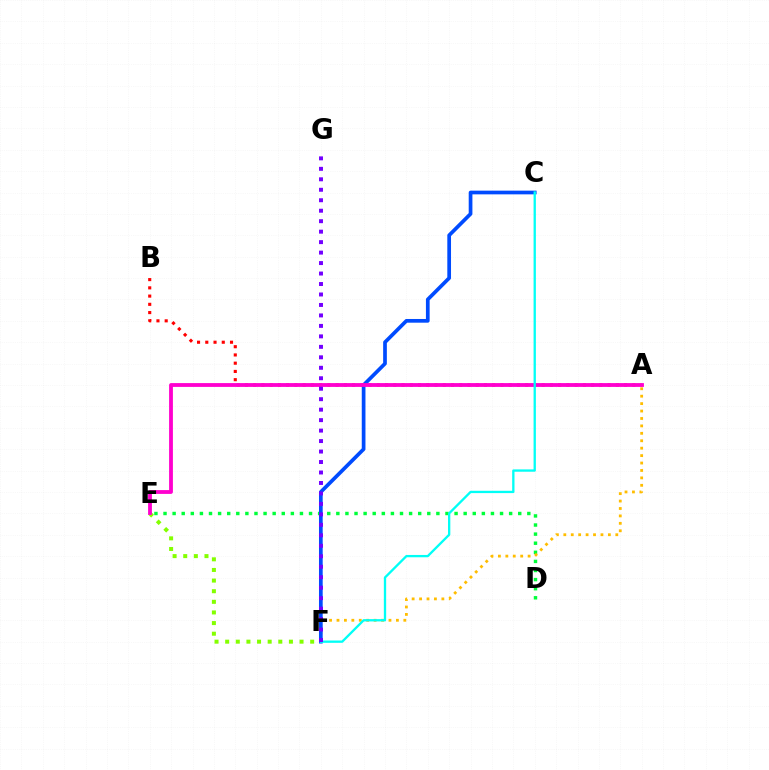{('D', 'E'): [{'color': '#00ff39', 'line_style': 'dotted', 'thickness': 2.47}], ('E', 'F'): [{'color': '#84ff00', 'line_style': 'dotted', 'thickness': 2.89}], ('A', 'B'): [{'color': '#ff0000', 'line_style': 'dotted', 'thickness': 2.24}], ('A', 'F'): [{'color': '#ffbd00', 'line_style': 'dotted', 'thickness': 2.02}], ('C', 'F'): [{'color': '#004bff', 'line_style': 'solid', 'thickness': 2.67}, {'color': '#00fff6', 'line_style': 'solid', 'thickness': 1.67}], ('A', 'E'): [{'color': '#ff00cf', 'line_style': 'solid', 'thickness': 2.75}], ('F', 'G'): [{'color': '#7200ff', 'line_style': 'dotted', 'thickness': 2.84}]}